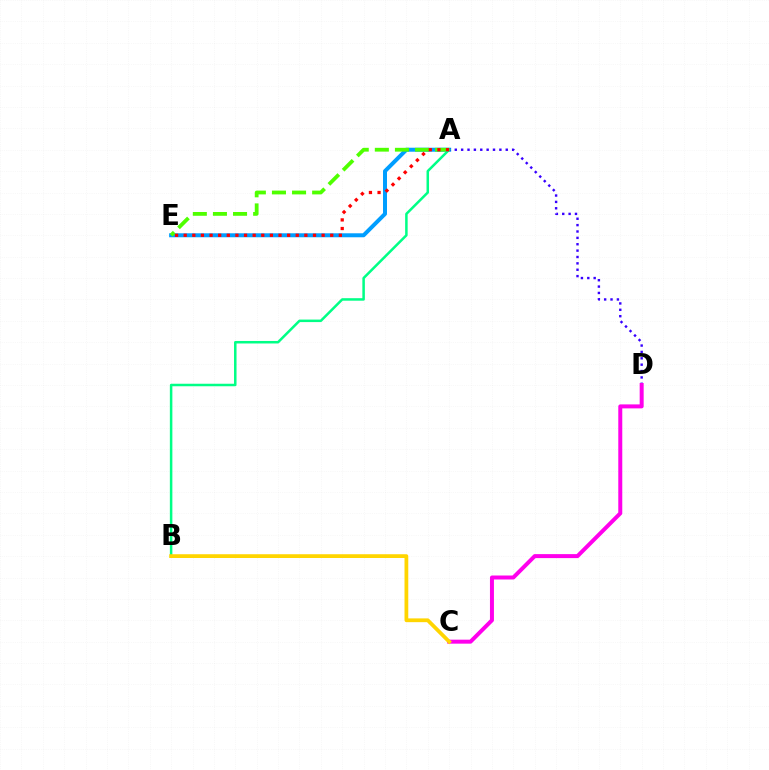{('A', 'E'): [{'color': '#009eff', 'line_style': 'solid', 'thickness': 2.87}, {'color': '#4fff00', 'line_style': 'dashed', 'thickness': 2.73}, {'color': '#ff0000', 'line_style': 'dotted', 'thickness': 2.34}], ('A', 'D'): [{'color': '#3700ff', 'line_style': 'dotted', 'thickness': 1.73}], ('A', 'B'): [{'color': '#00ff86', 'line_style': 'solid', 'thickness': 1.81}], ('C', 'D'): [{'color': '#ff00ed', 'line_style': 'solid', 'thickness': 2.87}], ('B', 'C'): [{'color': '#ffd500', 'line_style': 'solid', 'thickness': 2.72}]}